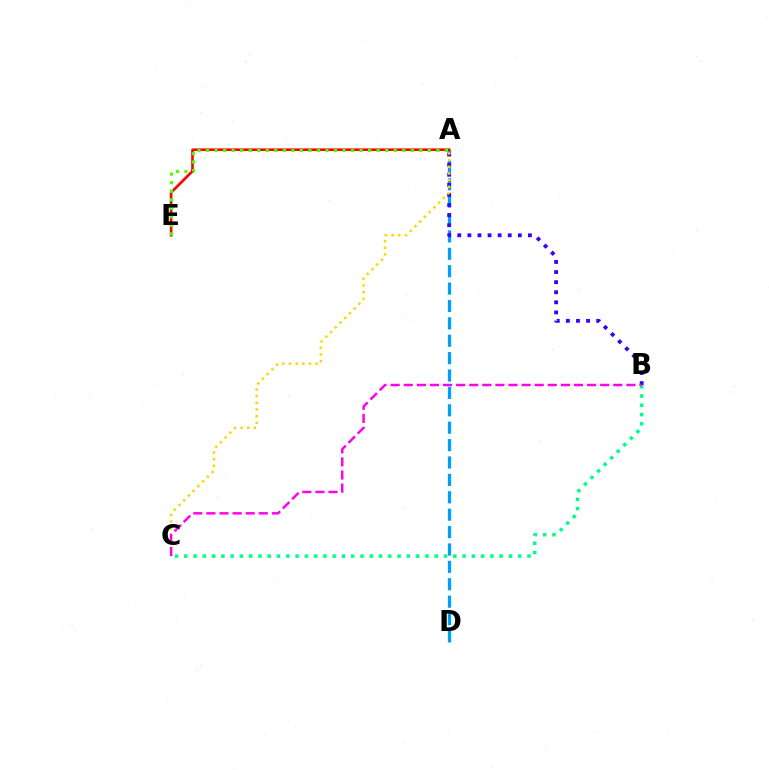{('B', 'C'): [{'color': '#00ff86', 'line_style': 'dotted', 'thickness': 2.52}, {'color': '#ff00ed', 'line_style': 'dashed', 'thickness': 1.78}], ('A', 'D'): [{'color': '#009eff', 'line_style': 'dashed', 'thickness': 2.36}], ('A', 'E'): [{'color': '#ff0000', 'line_style': 'solid', 'thickness': 1.9}, {'color': '#4fff00', 'line_style': 'dotted', 'thickness': 2.32}], ('A', 'B'): [{'color': '#3700ff', 'line_style': 'dotted', 'thickness': 2.74}], ('A', 'C'): [{'color': '#ffd500', 'line_style': 'dotted', 'thickness': 1.81}]}